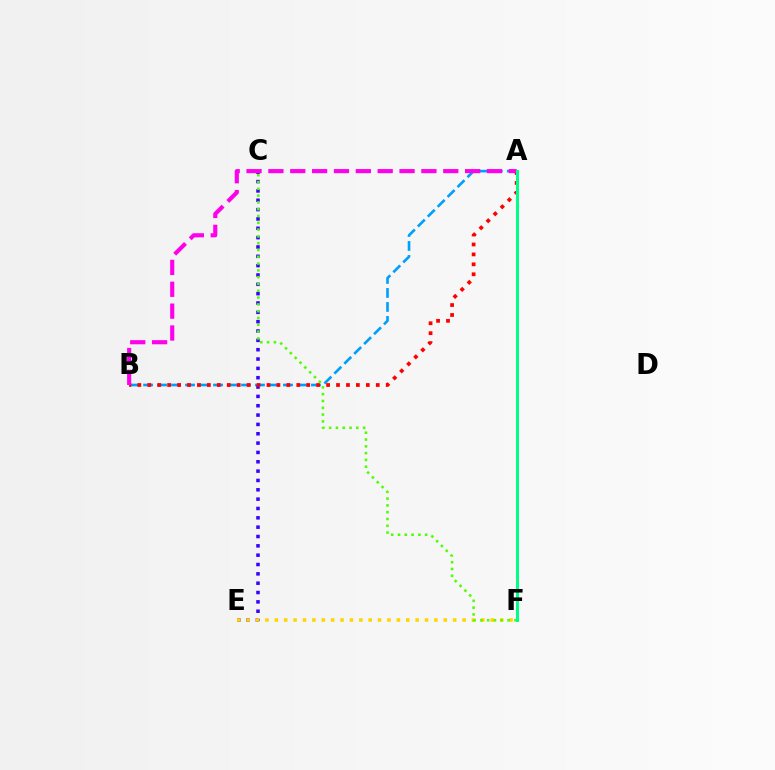{('A', 'B'): [{'color': '#009eff', 'line_style': 'dashed', 'thickness': 1.9}, {'color': '#ff0000', 'line_style': 'dotted', 'thickness': 2.7}, {'color': '#ff00ed', 'line_style': 'dashed', 'thickness': 2.97}], ('C', 'E'): [{'color': '#3700ff', 'line_style': 'dotted', 'thickness': 2.54}], ('E', 'F'): [{'color': '#ffd500', 'line_style': 'dotted', 'thickness': 2.55}], ('C', 'F'): [{'color': '#4fff00', 'line_style': 'dotted', 'thickness': 1.85}], ('A', 'F'): [{'color': '#00ff86', 'line_style': 'solid', 'thickness': 2.14}]}